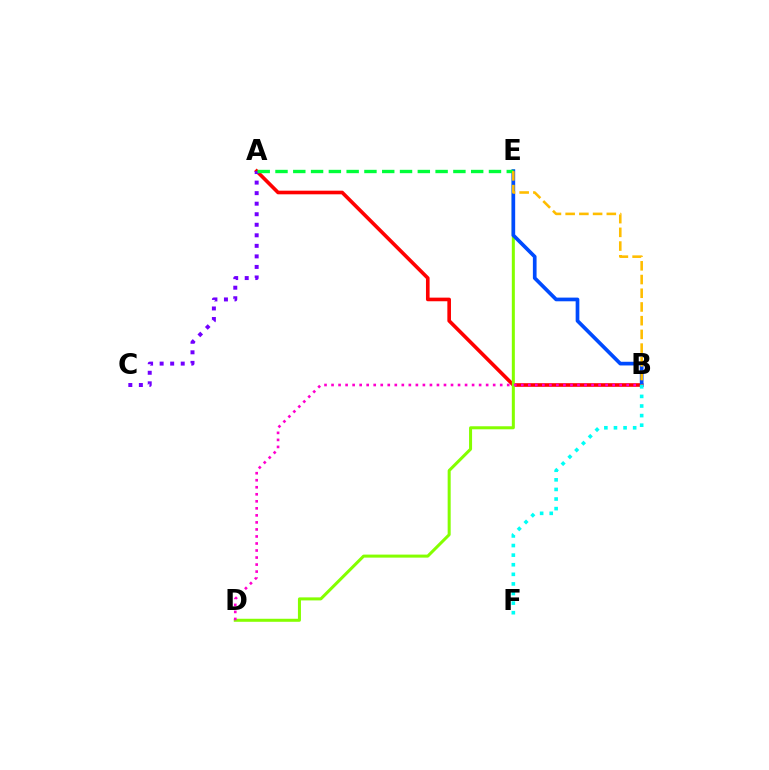{('A', 'B'): [{'color': '#ff0000', 'line_style': 'solid', 'thickness': 2.61}], ('D', 'E'): [{'color': '#84ff00', 'line_style': 'solid', 'thickness': 2.18}], ('A', 'C'): [{'color': '#7200ff', 'line_style': 'dotted', 'thickness': 2.86}], ('B', 'D'): [{'color': '#ff00cf', 'line_style': 'dotted', 'thickness': 1.91}], ('B', 'E'): [{'color': '#004bff', 'line_style': 'solid', 'thickness': 2.66}, {'color': '#ffbd00', 'line_style': 'dashed', 'thickness': 1.86}], ('A', 'E'): [{'color': '#00ff39', 'line_style': 'dashed', 'thickness': 2.42}], ('B', 'F'): [{'color': '#00fff6', 'line_style': 'dotted', 'thickness': 2.61}]}